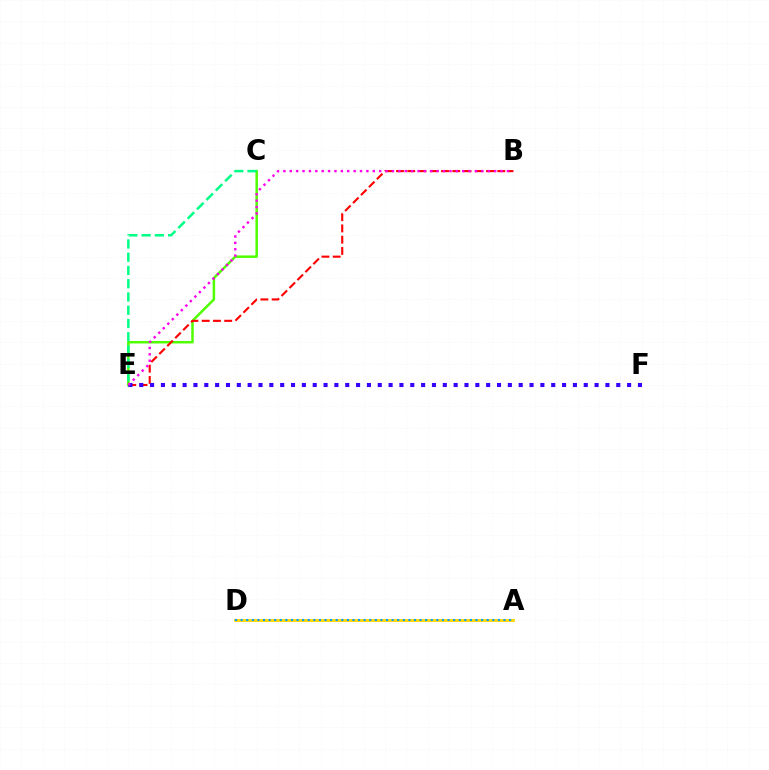{('A', 'D'): [{'color': '#ffd500', 'line_style': 'solid', 'thickness': 2.02}, {'color': '#009eff', 'line_style': 'dotted', 'thickness': 1.52}], ('C', 'E'): [{'color': '#4fff00', 'line_style': 'solid', 'thickness': 1.79}, {'color': '#00ff86', 'line_style': 'dashed', 'thickness': 1.8}], ('B', 'E'): [{'color': '#ff0000', 'line_style': 'dashed', 'thickness': 1.53}, {'color': '#ff00ed', 'line_style': 'dotted', 'thickness': 1.74}], ('E', 'F'): [{'color': '#3700ff', 'line_style': 'dotted', 'thickness': 2.95}]}